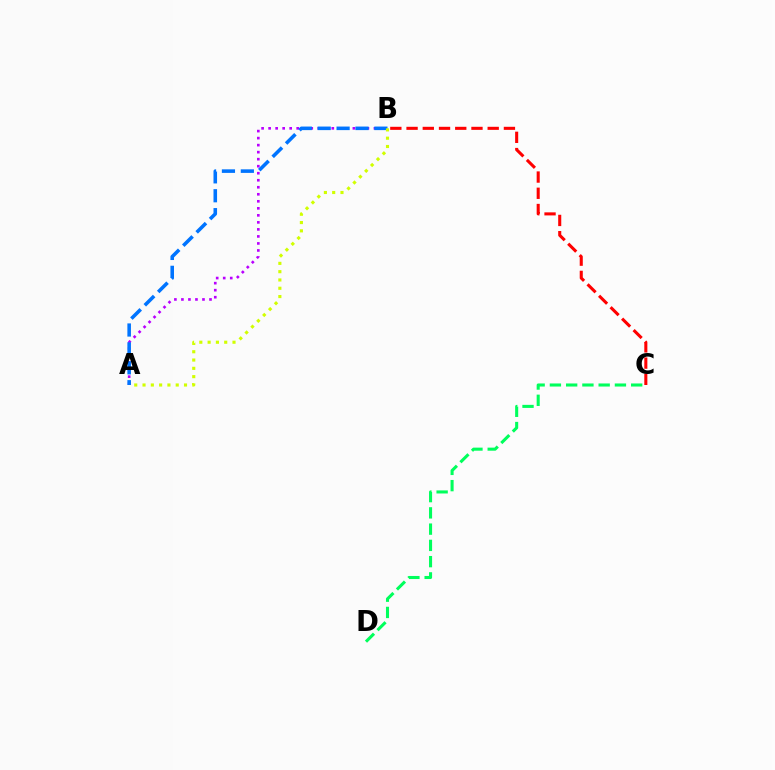{('A', 'B'): [{'color': '#b900ff', 'line_style': 'dotted', 'thickness': 1.91}, {'color': '#0074ff', 'line_style': 'dashed', 'thickness': 2.57}, {'color': '#d1ff00', 'line_style': 'dotted', 'thickness': 2.25}], ('C', 'D'): [{'color': '#00ff5c', 'line_style': 'dashed', 'thickness': 2.21}], ('B', 'C'): [{'color': '#ff0000', 'line_style': 'dashed', 'thickness': 2.2}]}